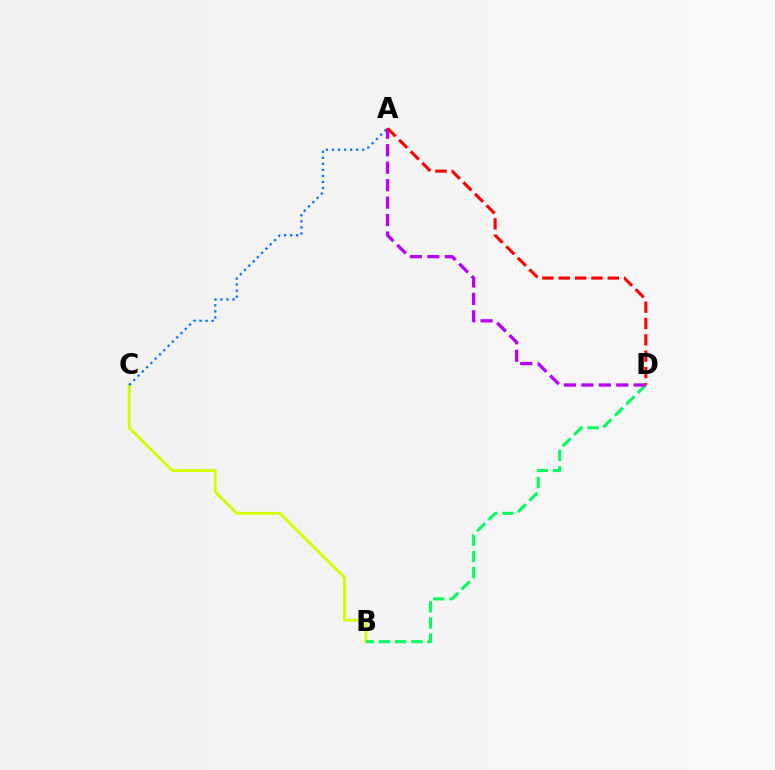{('B', 'C'): [{'color': '#d1ff00', 'line_style': 'solid', 'thickness': 2.04}], ('B', 'D'): [{'color': '#00ff5c', 'line_style': 'dashed', 'thickness': 2.2}], ('A', 'C'): [{'color': '#0074ff', 'line_style': 'dotted', 'thickness': 1.64}], ('A', 'D'): [{'color': '#b900ff', 'line_style': 'dashed', 'thickness': 2.37}, {'color': '#ff0000', 'line_style': 'dashed', 'thickness': 2.22}]}